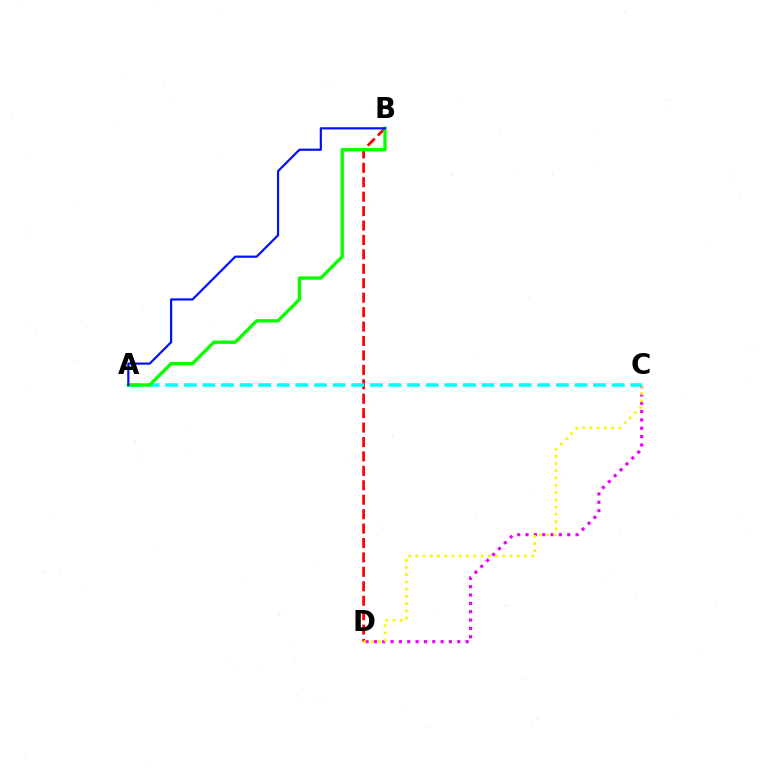{('B', 'D'): [{'color': '#ff0000', 'line_style': 'dashed', 'thickness': 1.96}], ('C', 'D'): [{'color': '#ee00ff', 'line_style': 'dotted', 'thickness': 2.27}, {'color': '#fcf500', 'line_style': 'dotted', 'thickness': 1.97}], ('A', 'C'): [{'color': '#00fff6', 'line_style': 'dashed', 'thickness': 2.53}], ('A', 'B'): [{'color': '#08ff00', 'line_style': 'solid', 'thickness': 2.41}, {'color': '#0010ff', 'line_style': 'solid', 'thickness': 1.58}]}